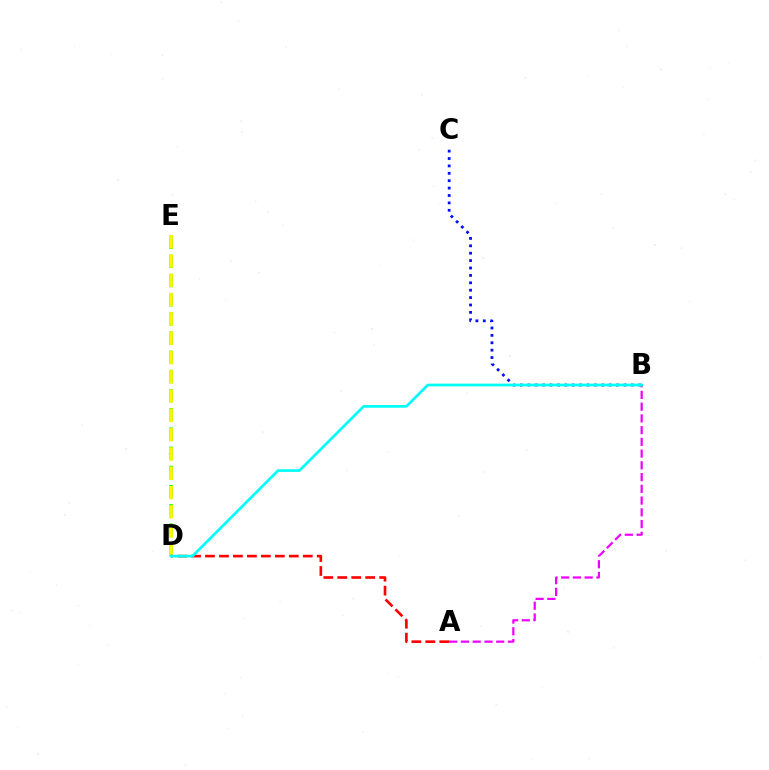{('D', 'E'): [{'color': '#08ff00', 'line_style': 'dashed', 'thickness': 2.61}, {'color': '#fcf500', 'line_style': 'dashed', 'thickness': 2.62}], ('B', 'C'): [{'color': '#0010ff', 'line_style': 'dotted', 'thickness': 2.01}], ('A', 'B'): [{'color': '#ee00ff', 'line_style': 'dashed', 'thickness': 1.59}], ('A', 'D'): [{'color': '#ff0000', 'line_style': 'dashed', 'thickness': 1.9}], ('B', 'D'): [{'color': '#00fff6', 'line_style': 'solid', 'thickness': 1.95}]}